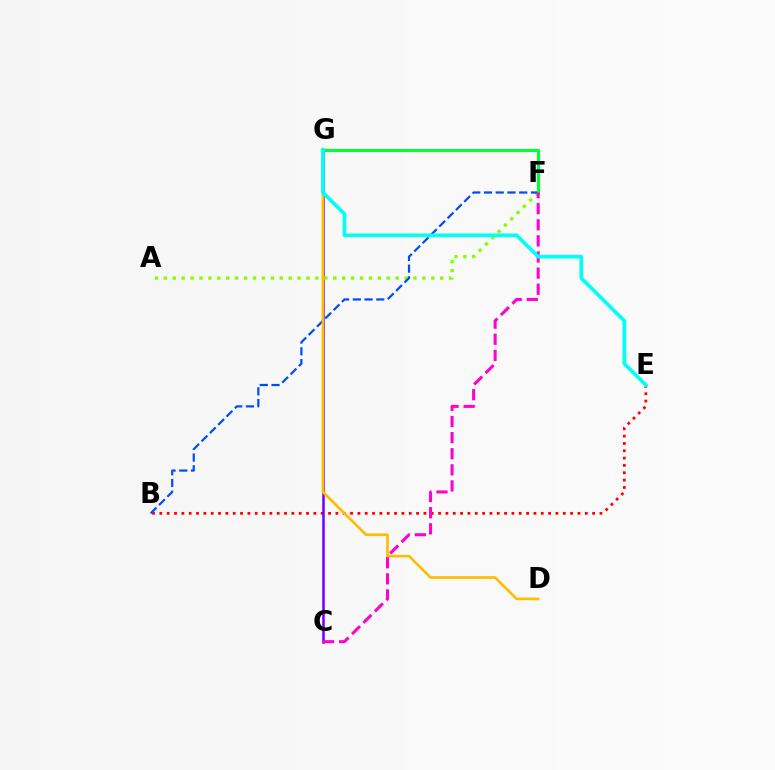{('B', 'E'): [{'color': '#ff0000', 'line_style': 'dotted', 'thickness': 1.99}], ('C', 'G'): [{'color': '#7200ff', 'line_style': 'solid', 'thickness': 1.83}], ('A', 'F'): [{'color': '#84ff00', 'line_style': 'dotted', 'thickness': 2.42}], ('B', 'F'): [{'color': '#004bff', 'line_style': 'dashed', 'thickness': 1.59}], ('D', 'G'): [{'color': '#ffbd00', 'line_style': 'solid', 'thickness': 1.91}], ('F', 'G'): [{'color': '#00ff39', 'line_style': 'solid', 'thickness': 2.23}], ('C', 'F'): [{'color': '#ff00cf', 'line_style': 'dashed', 'thickness': 2.19}], ('E', 'G'): [{'color': '#00fff6', 'line_style': 'solid', 'thickness': 2.65}]}